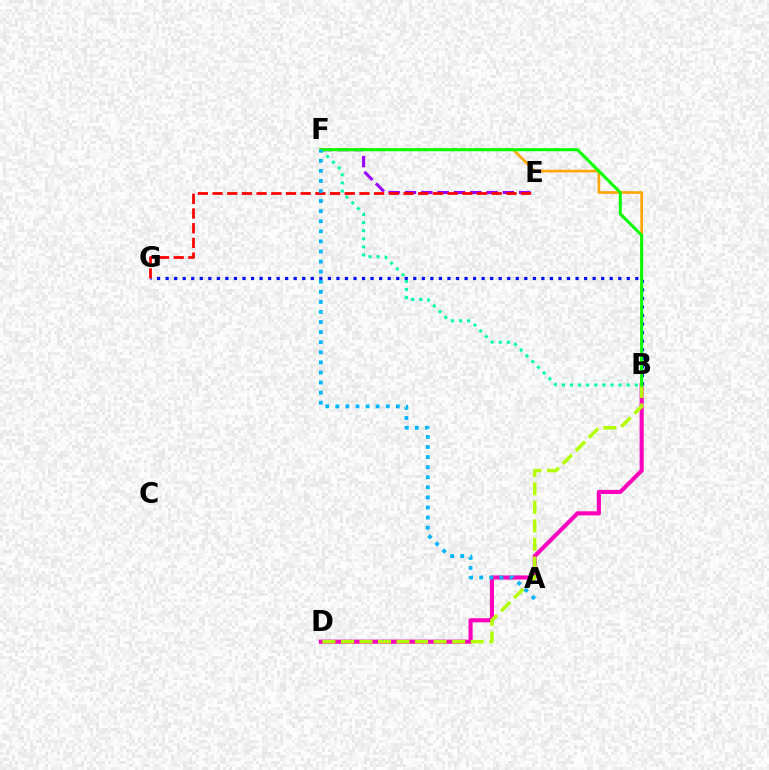{('E', 'F'): [{'color': '#9b00ff', 'line_style': 'dashed', 'thickness': 2.22}], ('B', 'D'): [{'color': '#ff00bd', 'line_style': 'solid', 'thickness': 2.95}, {'color': '#b3ff00', 'line_style': 'dashed', 'thickness': 2.52}], ('B', 'G'): [{'color': '#0010ff', 'line_style': 'dotted', 'thickness': 2.32}], ('B', 'F'): [{'color': '#00ff9d', 'line_style': 'dotted', 'thickness': 2.2}, {'color': '#ffa500', 'line_style': 'solid', 'thickness': 1.89}, {'color': '#08ff00', 'line_style': 'solid', 'thickness': 2.18}], ('E', 'G'): [{'color': '#ff0000', 'line_style': 'dashed', 'thickness': 2.0}], ('A', 'F'): [{'color': '#00b5ff', 'line_style': 'dotted', 'thickness': 2.74}]}